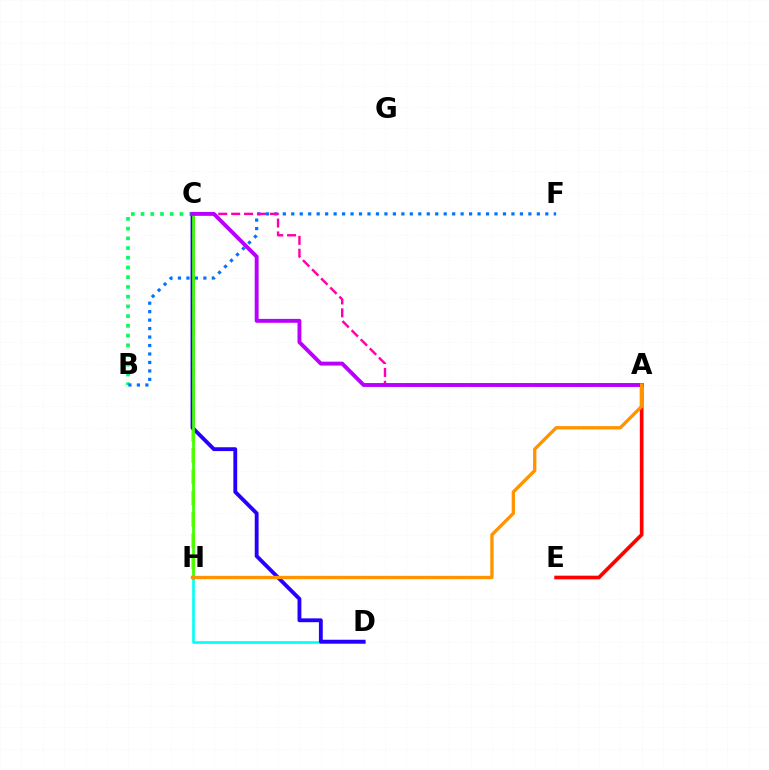{('C', 'H'): [{'color': '#d1ff00', 'line_style': 'dashed', 'thickness': 2.89}, {'color': '#3dff00', 'line_style': 'solid', 'thickness': 1.97}], ('A', 'E'): [{'color': '#ff0000', 'line_style': 'solid', 'thickness': 2.65}], ('D', 'H'): [{'color': '#00fff6', 'line_style': 'solid', 'thickness': 1.88}], ('B', 'C'): [{'color': '#00ff5c', 'line_style': 'dotted', 'thickness': 2.64}], ('B', 'F'): [{'color': '#0074ff', 'line_style': 'dotted', 'thickness': 2.3}], ('A', 'C'): [{'color': '#ff00ac', 'line_style': 'dashed', 'thickness': 1.75}, {'color': '#b900ff', 'line_style': 'solid', 'thickness': 2.81}], ('C', 'D'): [{'color': '#2500ff', 'line_style': 'solid', 'thickness': 2.76}], ('A', 'H'): [{'color': '#ff9400', 'line_style': 'solid', 'thickness': 2.4}]}